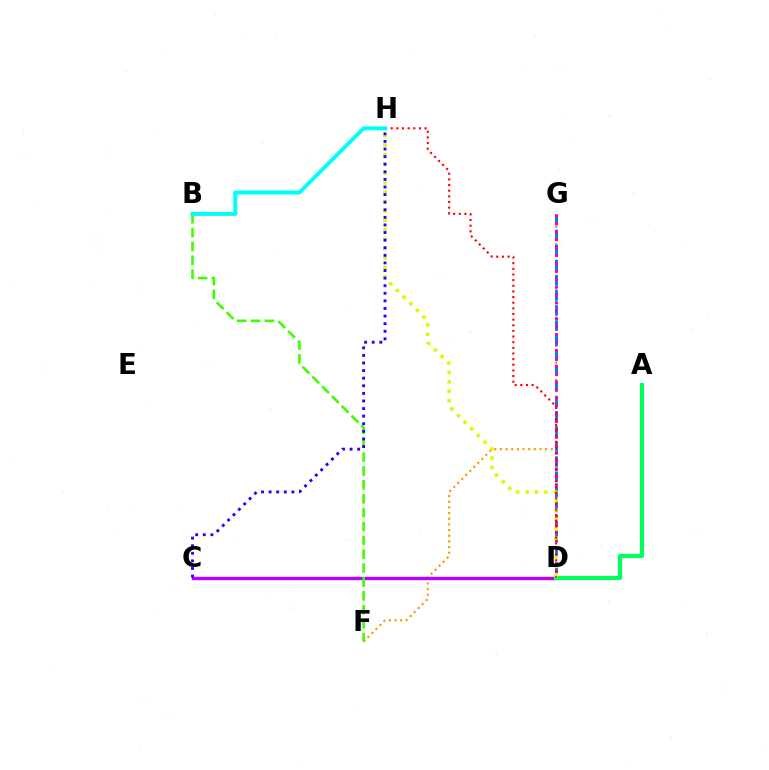{('F', 'G'): [{'color': '#ff9400', 'line_style': 'dotted', 'thickness': 1.54}], ('D', 'G'): [{'color': '#0074ff', 'line_style': 'dashed', 'thickness': 2.05}, {'color': '#ff00ac', 'line_style': 'dotted', 'thickness': 2.15}], ('C', 'D'): [{'color': '#b900ff', 'line_style': 'solid', 'thickness': 2.44}], ('B', 'F'): [{'color': '#3dff00', 'line_style': 'dashed', 'thickness': 1.88}], ('A', 'D'): [{'color': '#00ff5c', 'line_style': 'solid', 'thickness': 2.98}], ('D', 'H'): [{'color': '#d1ff00', 'line_style': 'dotted', 'thickness': 2.55}, {'color': '#ff0000', 'line_style': 'dotted', 'thickness': 1.53}], ('C', 'H'): [{'color': '#2500ff', 'line_style': 'dotted', 'thickness': 2.06}], ('B', 'H'): [{'color': '#00fff6', 'line_style': 'solid', 'thickness': 2.88}]}